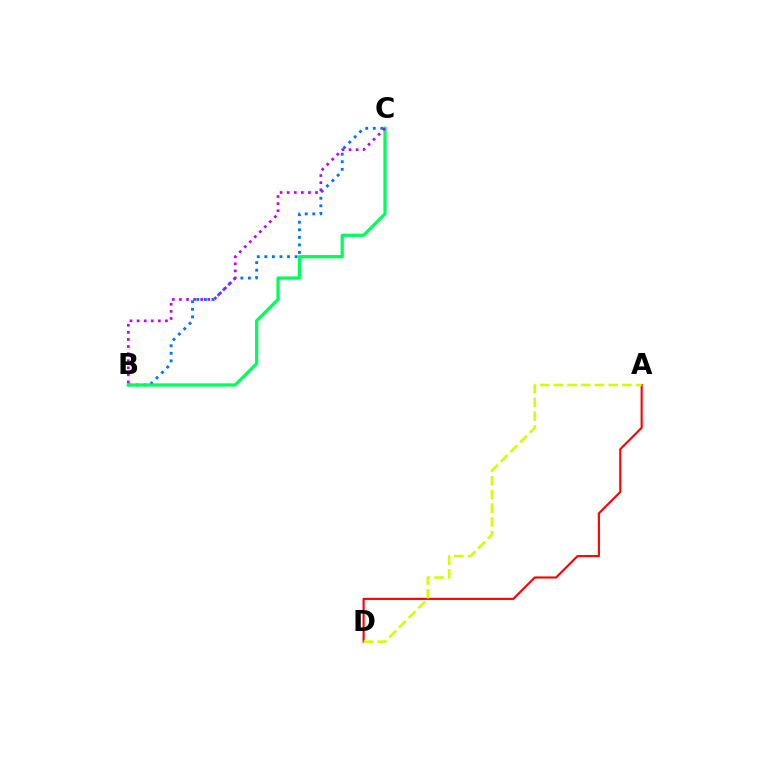{('B', 'C'): [{'color': '#0074ff', 'line_style': 'dotted', 'thickness': 2.05}, {'color': '#00ff5c', 'line_style': 'solid', 'thickness': 2.35}, {'color': '#b900ff', 'line_style': 'dotted', 'thickness': 1.92}], ('A', 'D'): [{'color': '#ff0000', 'line_style': 'solid', 'thickness': 1.53}, {'color': '#d1ff00', 'line_style': 'dashed', 'thickness': 1.86}]}